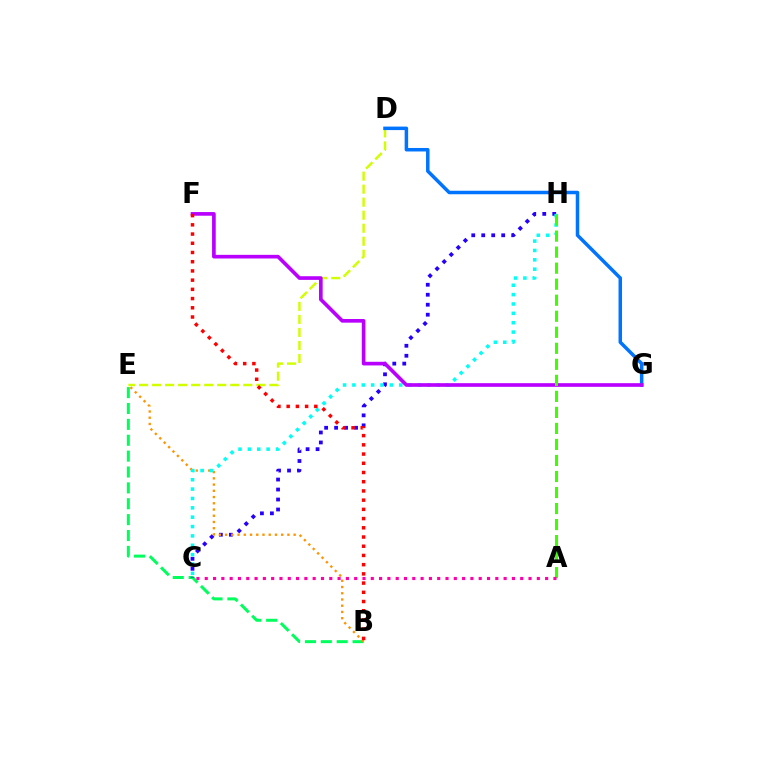{('B', 'E'): [{'color': '#00ff5c', 'line_style': 'dashed', 'thickness': 2.16}, {'color': '#ff9400', 'line_style': 'dotted', 'thickness': 1.69}], ('C', 'H'): [{'color': '#2500ff', 'line_style': 'dotted', 'thickness': 2.71}, {'color': '#00fff6', 'line_style': 'dotted', 'thickness': 2.54}], ('D', 'E'): [{'color': '#d1ff00', 'line_style': 'dashed', 'thickness': 1.77}], ('D', 'G'): [{'color': '#0074ff', 'line_style': 'solid', 'thickness': 2.52}], ('F', 'G'): [{'color': '#b900ff', 'line_style': 'solid', 'thickness': 2.63}], ('B', 'F'): [{'color': '#ff0000', 'line_style': 'dotted', 'thickness': 2.5}], ('A', 'H'): [{'color': '#3dff00', 'line_style': 'dashed', 'thickness': 2.18}], ('A', 'C'): [{'color': '#ff00ac', 'line_style': 'dotted', 'thickness': 2.26}]}